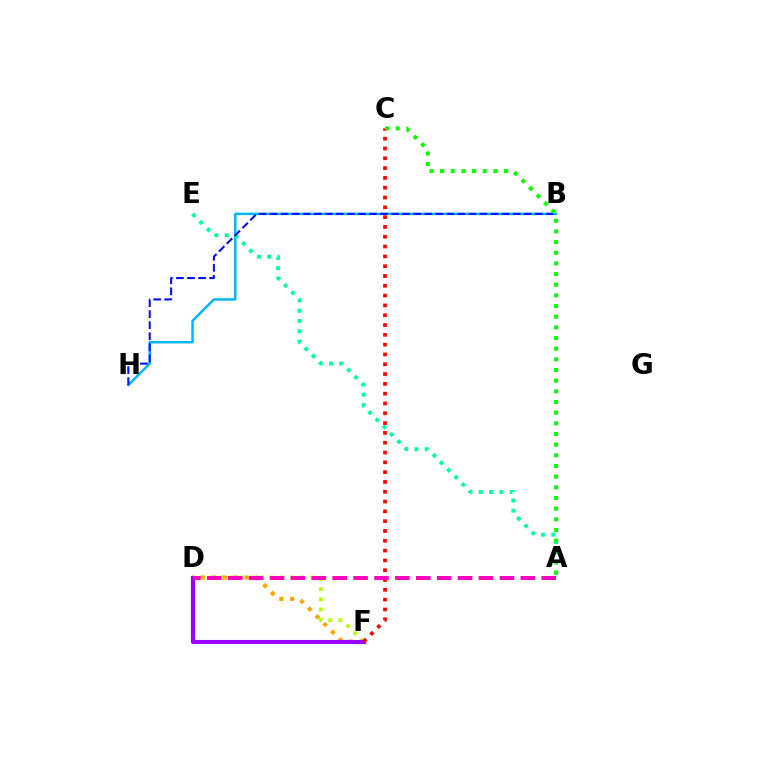{('B', 'H'): [{'color': '#00b5ff', 'line_style': 'solid', 'thickness': 1.77}, {'color': '#0010ff', 'line_style': 'dashed', 'thickness': 1.5}], ('D', 'F'): [{'color': '#b3ff00', 'line_style': 'dotted', 'thickness': 2.74}, {'color': '#ffa500', 'line_style': 'dotted', 'thickness': 2.96}, {'color': '#9b00ff', 'line_style': 'solid', 'thickness': 2.97}], ('A', 'E'): [{'color': '#00ff9d', 'line_style': 'dotted', 'thickness': 2.79}], ('C', 'F'): [{'color': '#ff0000', 'line_style': 'dotted', 'thickness': 2.66}], ('A', 'C'): [{'color': '#08ff00', 'line_style': 'dotted', 'thickness': 2.9}], ('A', 'D'): [{'color': '#ff00bd', 'line_style': 'dashed', 'thickness': 2.84}]}